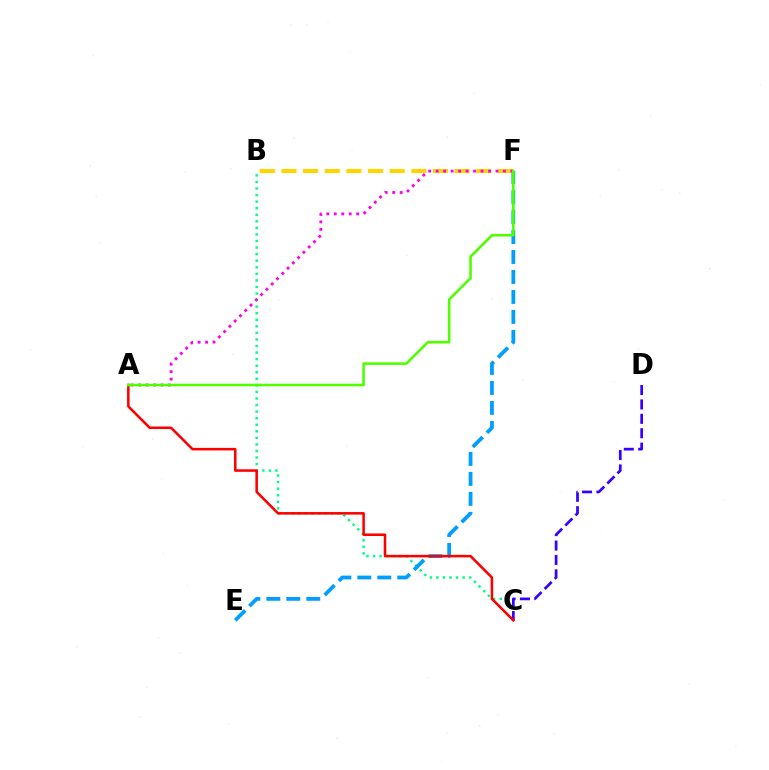{('B', 'C'): [{'color': '#00ff86', 'line_style': 'dotted', 'thickness': 1.78}], ('E', 'F'): [{'color': '#009eff', 'line_style': 'dashed', 'thickness': 2.71}], ('C', 'D'): [{'color': '#3700ff', 'line_style': 'dashed', 'thickness': 1.96}], ('B', 'F'): [{'color': '#ffd500', 'line_style': 'dashed', 'thickness': 2.94}], ('A', 'F'): [{'color': '#ff00ed', 'line_style': 'dotted', 'thickness': 2.03}, {'color': '#4fff00', 'line_style': 'solid', 'thickness': 1.86}], ('A', 'C'): [{'color': '#ff0000', 'line_style': 'solid', 'thickness': 1.84}]}